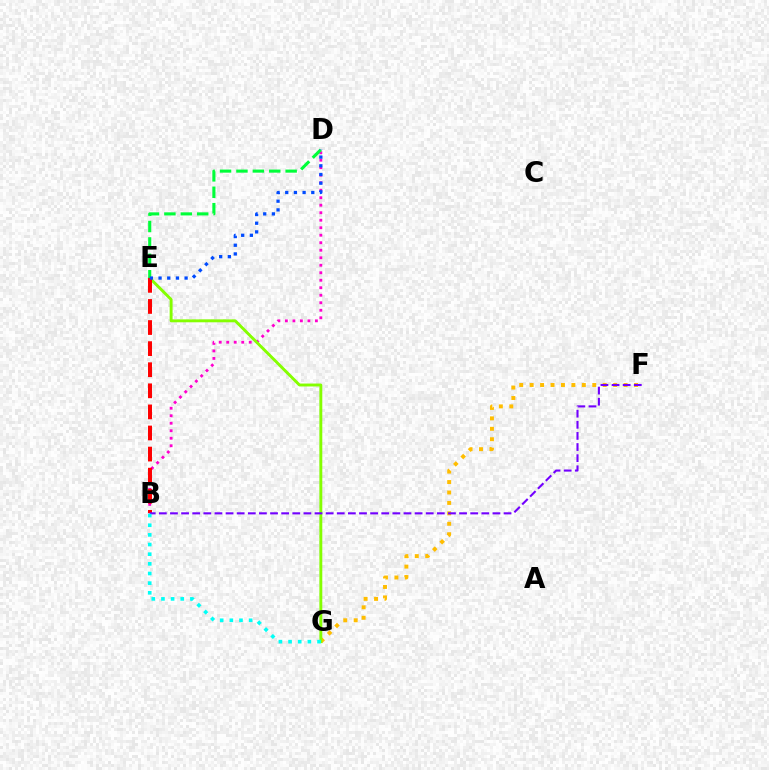{('B', 'D'): [{'color': '#ff00cf', 'line_style': 'dotted', 'thickness': 2.04}], ('F', 'G'): [{'color': '#ffbd00', 'line_style': 'dotted', 'thickness': 2.84}], ('E', 'G'): [{'color': '#84ff00', 'line_style': 'solid', 'thickness': 2.1}], ('D', 'E'): [{'color': '#00ff39', 'line_style': 'dashed', 'thickness': 2.23}, {'color': '#004bff', 'line_style': 'dotted', 'thickness': 2.36}], ('B', 'E'): [{'color': '#ff0000', 'line_style': 'dashed', 'thickness': 2.86}], ('B', 'F'): [{'color': '#7200ff', 'line_style': 'dashed', 'thickness': 1.51}], ('B', 'G'): [{'color': '#00fff6', 'line_style': 'dotted', 'thickness': 2.62}]}